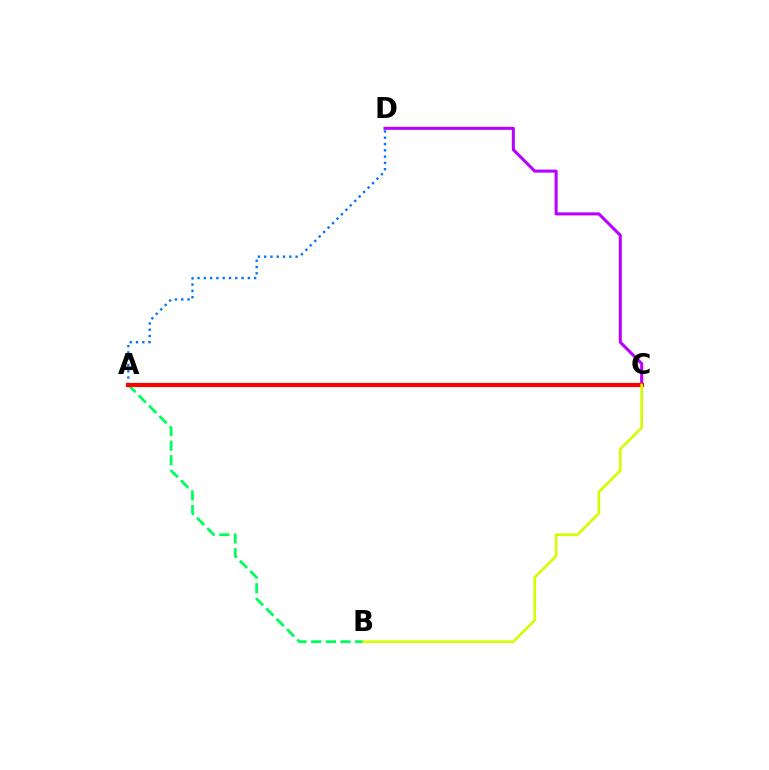{('A', 'D'): [{'color': '#0074ff', 'line_style': 'dotted', 'thickness': 1.71}], ('A', 'B'): [{'color': '#00ff5c', 'line_style': 'dashed', 'thickness': 1.99}], ('C', 'D'): [{'color': '#b900ff', 'line_style': 'solid', 'thickness': 2.2}], ('A', 'C'): [{'color': '#ff0000', 'line_style': 'solid', 'thickness': 3.0}], ('B', 'C'): [{'color': '#d1ff00', 'line_style': 'solid', 'thickness': 1.9}]}